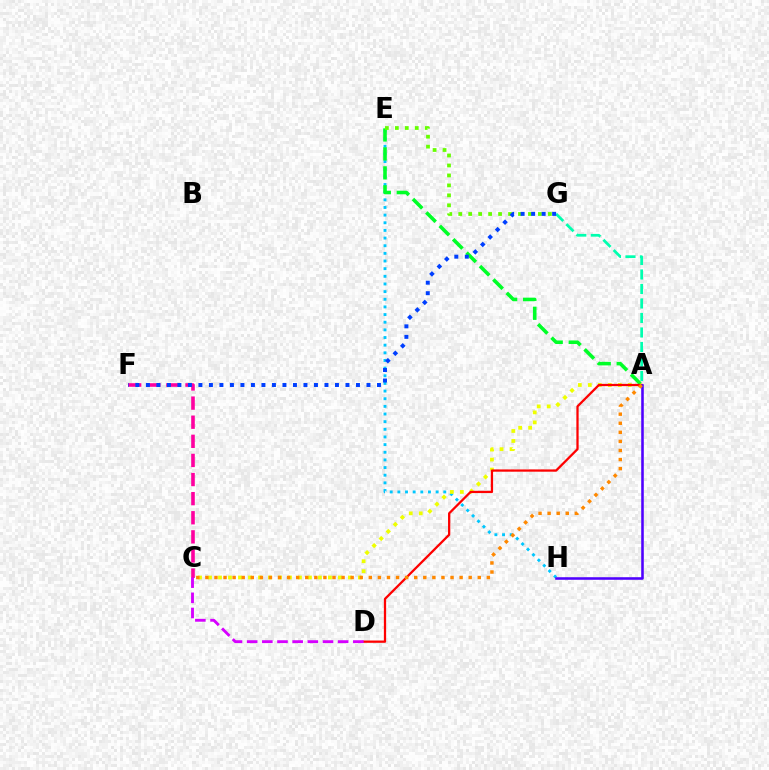{('E', 'H'): [{'color': '#00c7ff', 'line_style': 'dotted', 'thickness': 2.08}], ('A', 'C'): [{'color': '#eeff00', 'line_style': 'dotted', 'thickness': 2.72}, {'color': '#ff8800', 'line_style': 'dotted', 'thickness': 2.47}], ('C', 'F'): [{'color': '#ff00a0', 'line_style': 'dashed', 'thickness': 2.6}], ('A', 'E'): [{'color': '#00ff27', 'line_style': 'dashed', 'thickness': 2.58}], ('E', 'G'): [{'color': '#66ff00', 'line_style': 'dotted', 'thickness': 2.71}], ('A', 'D'): [{'color': '#ff0000', 'line_style': 'solid', 'thickness': 1.63}], ('A', 'G'): [{'color': '#00ffaf', 'line_style': 'dashed', 'thickness': 1.97}], ('A', 'H'): [{'color': '#4f00ff', 'line_style': 'solid', 'thickness': 1.84}], ('C', 'D'): [{'color': '#d600ff', 'line_style': 'dashed', 'thickness': 2.06}], ('F', 'G'): [{'color': '#003fff', 'line_style': 'dotted', 'thickness': 2.85}]}